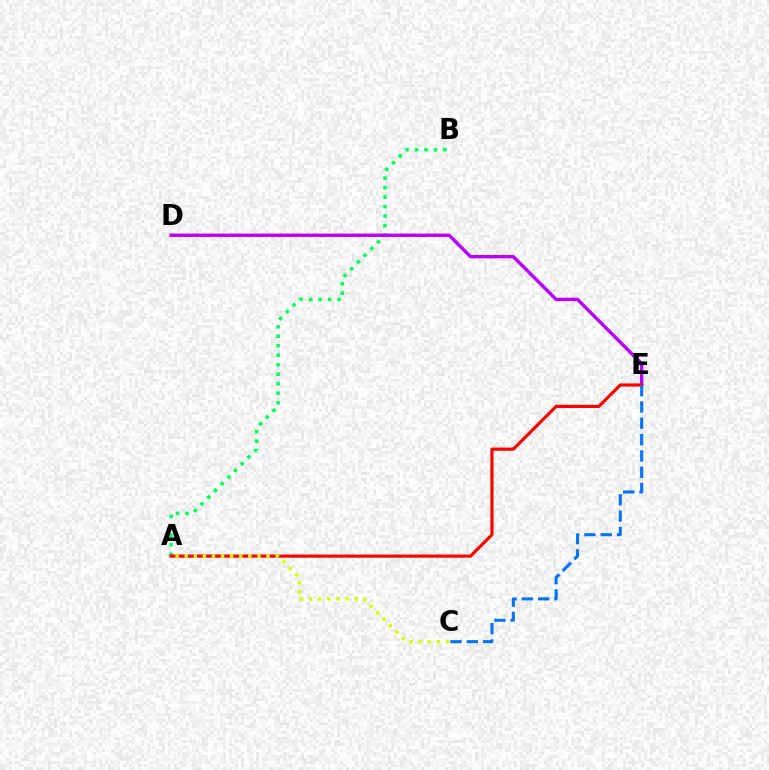{('A', 'B'): [{'color': '#00ff5c', 'line_style': 'dotted', 'thickness': 2.58}], ('D', 'E'): [{'color': '#b900ff', 'line_style': 'solid', 'thickness': 2.43}], ('A', 'E'): [{'color': '#ff0000', 'line_style': 'solid', 'thickness': 2.3}], ('A', 'C'): [{'color': '#d1ff00', 'line_style': 'dotted', 'thickness': 2.47}], ('C', 'E'): [{'color': '#0074ff', 'line_style': 'dashed', 'thickness': 2.22}]}